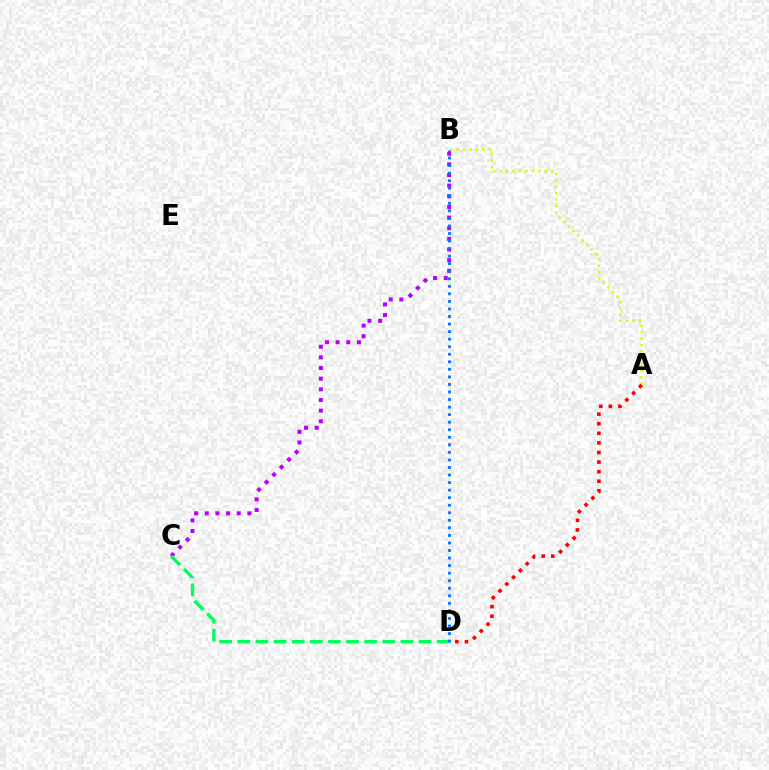{('A', 'B'): [{'color': '#d1ff00', 'line_style': 'dotted', 'thickness': 1.75}], ('B', 'C'): [{'color': '#b900ff', 'line_style': 'dotted', 'thickness': 2.89}], ('C', 'D'): [{'color': '#00ff5c', 'line_style': 'dashed', 'thickness': 2.46}], ('A', 'D'): [{'color': '#ff0000', 'line_style': 'dotted', 'thickness': 2.61}], ('B', 'D'): [{'color': '#0074ff', 'line_style': 'dotted', 'thickness': 2.05}]}